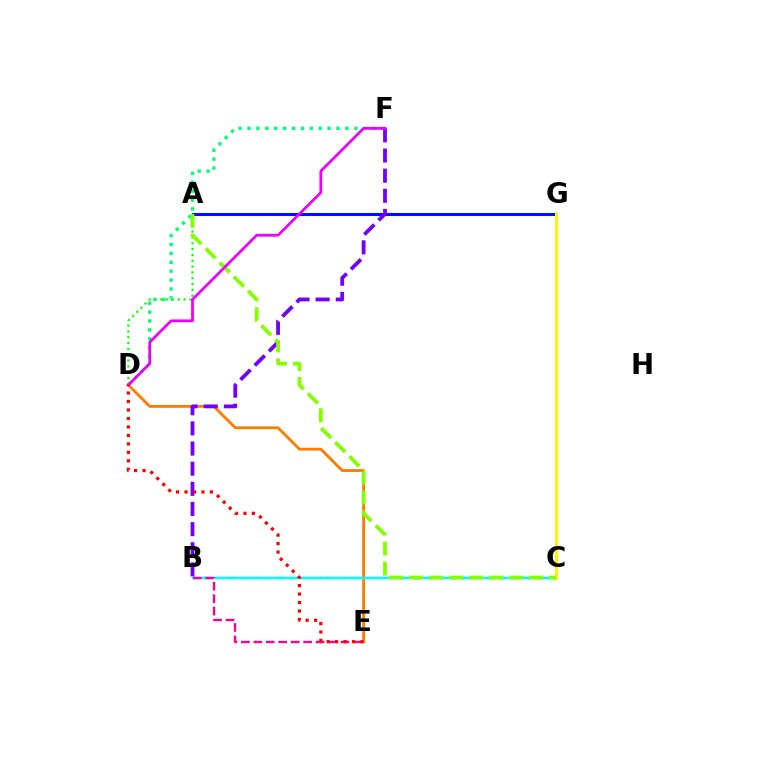{('A', 'D'): [{'color': '#08ff00', 'line_style': 'dotted', 'thickness': 1.58}], ('B', 'C'): [{'color': '#008cff', 'line_style': 'dashed', 'thickness': 1.67}, {'color': '#00fff6', 'line_style': 'solid', 'thickness': 1.66}], ('D', 'E'): [{'color': '#ff7c00', 'line_style': 'solid', 'thickness': 2.03}, {'color': '#ff0000', 'line_style': 'dotted', 'thickness': 2.3}], ('D', 'F'): [{'color': '#00ff74', 'line_style': 'dotted', 'thickness': 2.42}, {'color': '#ee00ff', 'line_style': 'solid', 'thickness': 1.98}], ('B', 'E'): [{'color': '#ff0094', 'line_style': 'dashed', 'thickness': 1.69}], ('A', 'G'): [{'color': '#0010ff', 'line_style': 'solid', 'thickness': 2.2}], ('C', 'G'): [{'color': '#fcf500', 'line_style': 'solid', 'thickness': 2.15}], ('B', 'F'): [{'color': '#7200ff', 'line_style': 'dashed', 'thickness': 2.74}], ('A', 'C'): [{'color': '#84ff00', 'line_style': 'dashed', 'thickness': 2.72}]}